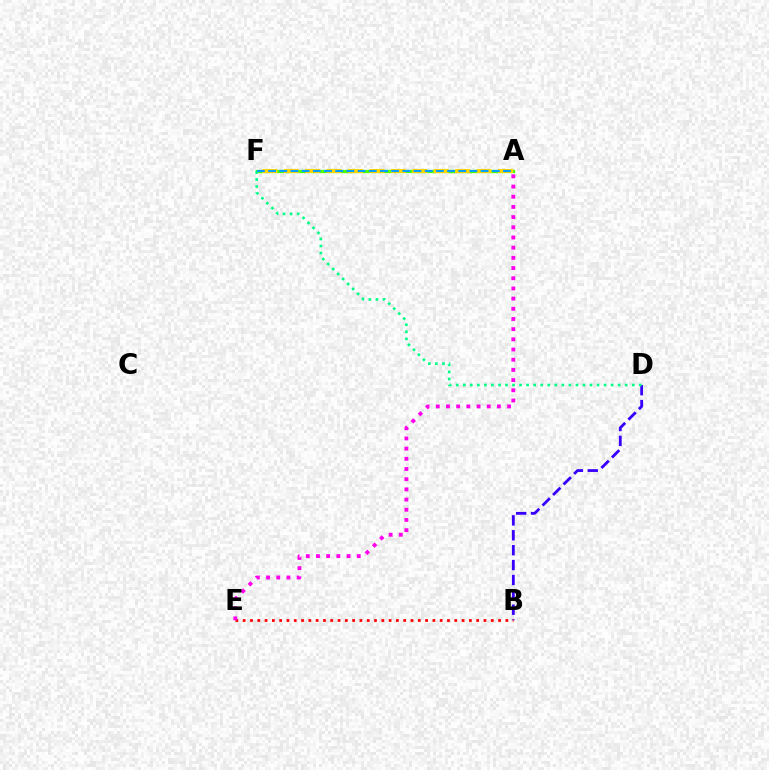{('B', 'D'): [{'color': '#3700ff', 'line_style': 'dashed', 'thickness': 2.02}], ('A', 'F'): [{'color': '#4fff00', 'line_style': 'solid', 'thickness': 2.37}, {'color': '#ffd500', 'line_style': 'dashed', 'thickness': 2.91}, {'color': '#009eff', 'line_style': 'dashed', 'thickness': 1.52}], ('B', 'E'): [{'color': '#ff0000', 'line_style': 'dotted', 'thickness': 1.98}], ('A', 'E'): [{'color': '#ff00ed', 'line_style': 'dotted', 'thickness': 2.77}], ('D', 'F'): [{'color': '#00ff86', 'line_style': 'dotted', 'thickness': 1.91}]}